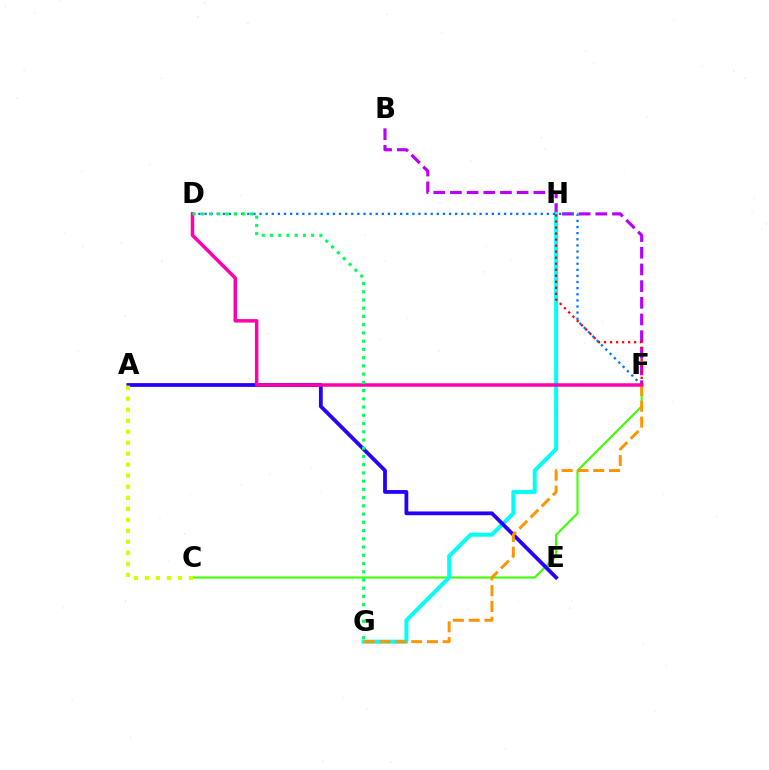{('C', 'F'): [{'color': '#3dff00', 'line_style': 'solid', 'thickness': 1.52}], ('B', 'F'): [{'color': '#b900ff', 'line_style': 'dashed', 'thickness': 2.27}], ('G', 'H'): [{'color': '#00fff6', 'line_style': 'solid', 'thickness': 2.87}], ('F', 'H'): [{'color': '#ff0000', 'line_style': 'dotted', 'thickness': 1.64}], ('D', 'F'): [{'color': '#0074ff', 'line_style': 'dotted', 'thickness': 1.66}, {'color': '#ff00ac', 'line_style': 'solid', 'thickness': 2.5}], ('A', 'E'): [{'color': '#2500ff', 'line_style': 'solid', 'thickness': 2.73}], ('F', 'G'): [{'color': '#ff9400', 'line_style': 'dashed', 'thickness': 2.14}], ('A', 'C'): [{'color': '#d1ff00', 'line_style': 'dotted', 'thickness': 2.99}], ('D', 'G'): [{'color': '#00ff5c', 'line_style': 'dotted', 'thickness': 2.24}]}